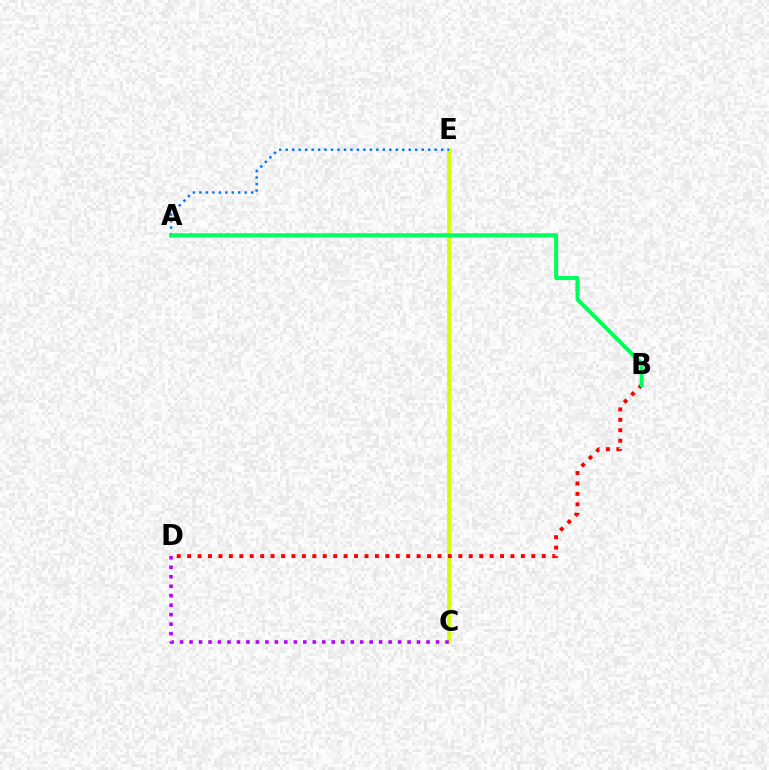{('C', 'E'): [{'color': '#d1ff00', 'line_style': 'solid', 'thickness': 2.71}], ('A', 'E'): [{'color': '#0074ff', 'line_style': 'dotted', 'thickness': 1.76}], ('C', 'D'): [{'color': '#b900ff', 'line_style': 'dotted', 'thickness': 2.58}], ('B', 'D'): [{'color': '#ff0000', 'line_style': 'dotted', 'thickness': 2.83}], ('A', 'B'): [{'color': '#00ff5c', 'line_style': 'solid', 'thickness': 2.88}]}